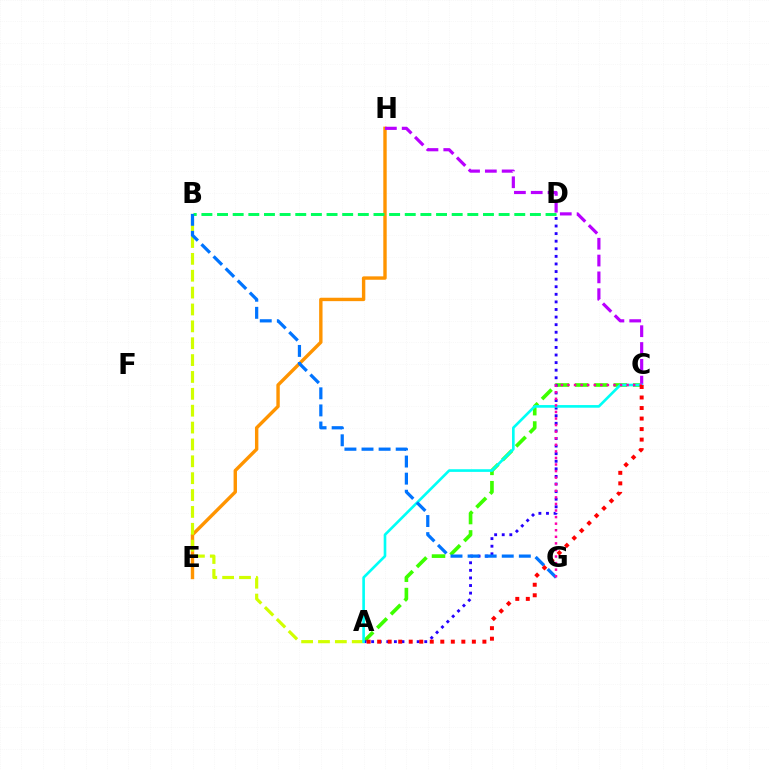{('E', 'H'): [{'color': '#ff9400', 'line_style': 'solid', 'thickness': 2.45}], ('A', 'C'): [{'color': '#3dff00', 'line_style': 'dashed', 'thickness': 2.63}, {'color': '#00fff6', 'line_style': 'solid', 'thickness': 1.9}, {'color': '#ff0000', 'line_style': 'dotted', 'thickness': 2.86}], ('C', 'H'): [{'color': '#b900ff', 'line_style': 'dashed', 'thickness': 2.28}], ('A', 'D'): [{'color': '#2500ff', 'line_style': 'dotted', 'thickness': 2.06}], ('A', 'B'): [{'color': '#d1ff00', 'line_style': 'dashed', 'thickness': 2.29}], ('B', 'D'): [{'color': '#00ff5c', 'line_style': 'dashed', 'thickness': 2.13}], ('B', 'G'): [{'color': '#0074ff', 'line_style': 'dashed', 'thickness': 2.32}], ('C', 'G'): [{'color': '#ff00ac', 'line_style': 'dotted', 'thickness': 1.79}]}